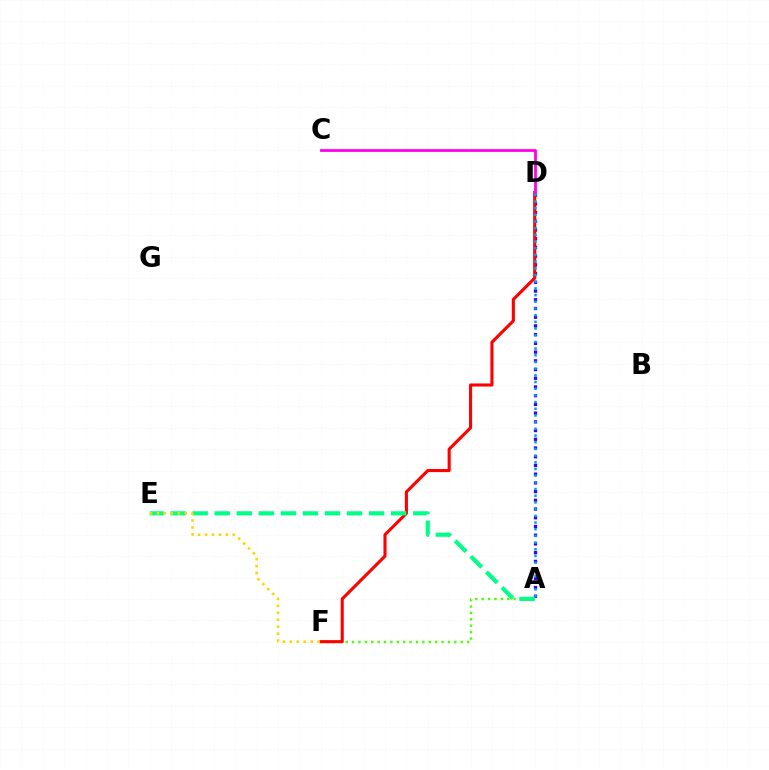{('A', 'F'): [{'color': '#4fff00', 'line_style': 'dotted', 'thickness': 1.74}], ('A', 'D'): [{'color': '#3700ff', 'line_style': 'dotted', 'thickness': 2.37}, {'color': '#009eff', 'line_style': 'dotted', 'thickness': 1.82}], ('D', 'F'): [{'color': '#ff0000', 'line_style': 'solid', 'thickness': 2.23}], ('C', 'D'): [{'color': '#ff00ed', 'line_style': 'solid', 'thickness': 2.01}], ('A', 'E'): [{'color': '#00ff86', 'line_style': 'dashed', 'thickness': 3.0}], ('E', 'F'): [{'color': '#ffd500', 'line_style': 'dotted', 'thickness': 1.89}]}